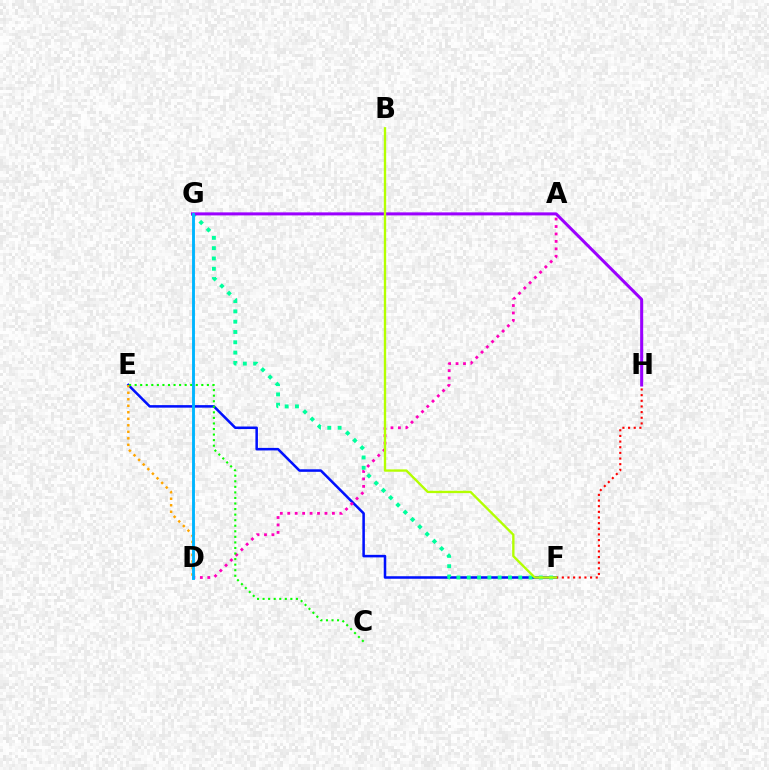{('E', 'F'): [{'color': '#0010ff', 'line_style': 'solid', 'thickness': 1.82}], ('A', 'D'): [{'color': '#ff00bd', 'line_style': 'dotted', 'thickness': 2.02}], ('D', 'E'): [{'color': '#ffa500', 'line_style': 'dotted', 'thickness': 1.77}], ('C', 'E'): [{'color': '#08ff00', 'line_style': 'dotted', 'thickness': 1.51}], ('F', 'G'): [{'color': '#00ff9d', 'line_style': 'dotted', 'thickness': 2.8}], ('G', 'H'): [{'color': '#9b00ff', 'line_style': 'solid', 'thickness': 2.18}], ('D', 'G'): [{'color': '#00b5ff', 'line_style': 'solid', 'thickness': 2.08}], ('F', 'H'): [{'color': '#ff0000', 'line_style': 'dotted', 'thickness': 1.54}], ('B', 'F'): [{'color': '#b3ff00', 'line_style': 'solid', 'thickness': 1.7}]}